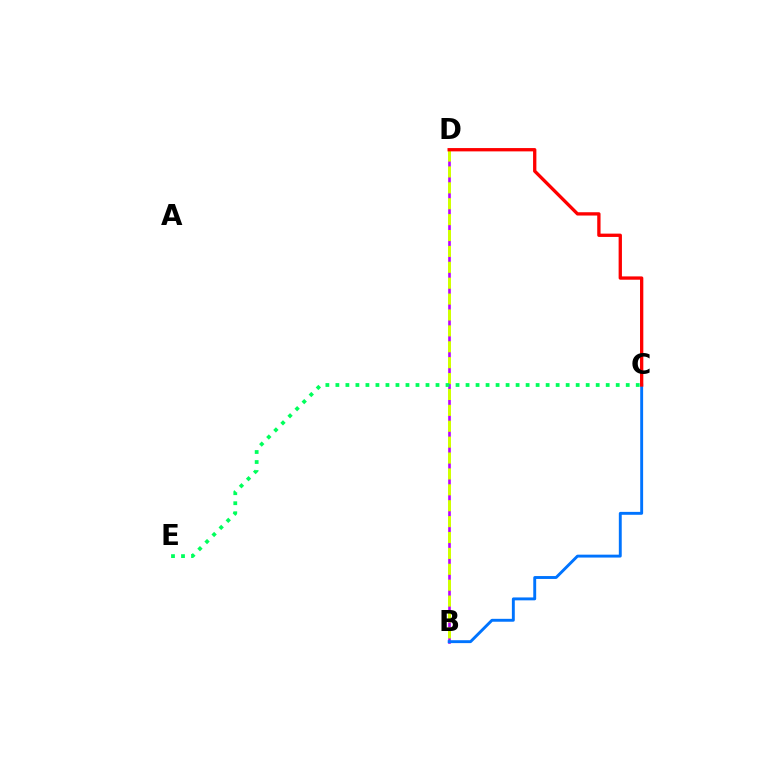{('B', 'D'): [{'color': '#b900ff', 'line_style': 'solid', 'thickness': 1.9}, {'color': '#d1ff00', 'line_style': 'dashed', 'thickness': 2.16}], ('B', 'C'): [{'color': '#0074ff', 'line_style': 'solid', 'thickness': 2.09}], ('C', 'D'): [{'color': '#ff0000', 'line_style': 'solid', 'thickness': 2.38}], ('C', 'E'): [{'color': '#00ff5c', 'line_style': 'dotted', 'thickness': 2.72}]}